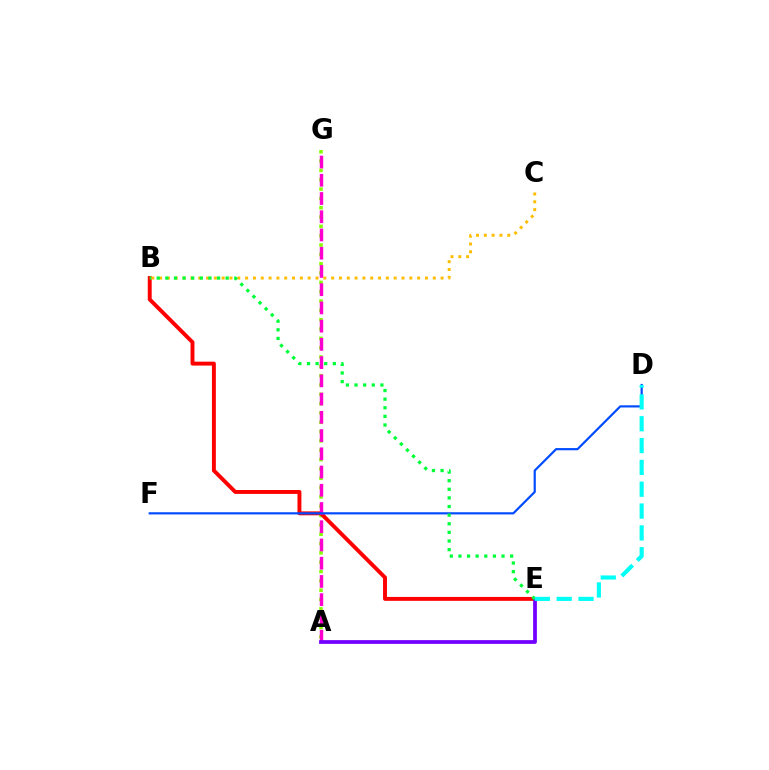{('A', 'G'): [{'color': '#84ff00', 'line_style': 'dotted', 'thickness': 2.53}, {'color': '#ff00cf', 'line_style': 'dashed', 'thickness': 2.48}], ('B', 'E'): [{'color': '#ff0000', 'line_style': 'solid', 'thickness': 2.82}, {'color': '#00ff39', 'line_style': 'dotted', 'thickness': 2.34}], ('B', 'C'): [{'color': '#ffbd00', 'line_style': 'dotted', 'thickness': 2.12}], ('A', 'E'): [{'color': '#7200ff', 'line_style': 'solid', 'thickness': 2.69}], ('D', 'F'): [{'color': '#004bff', 'line_style': 'solid', 'thickness': 1.57}], ('D', 'E'): [{'color': '#00fff6', 'line_style': 'dashed', 'thickness': 2.97}]}